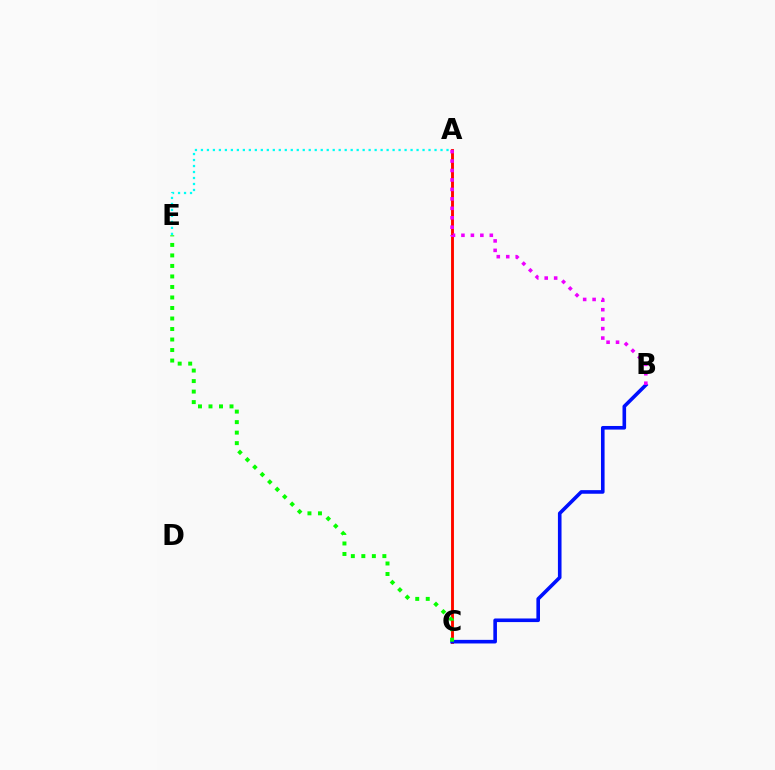{('A', 'C'): [{'color': '#fcf500', 'line_style': 'solid', 'thickness': 2.18}, {'color': '#ff0000', 'line_style': 'solid', 'thickness': 2.02}], ('B', 'C'): [{'color': '#0010ff', 'line_style': 'solid', 'thickness': 2.6}], ('C', 'E'): [{'color': '#08ff00', 'line_style': 'dotted', 'thickness': 2.86}], ('A', 'E'): [{'color': '#00fff6', 'line_style': 'dotted', 'thickness': 1.63}], ('A', 'B'): [{'color': '#ee00ff', 'line_style': 'dotted', 'thickness': 2.57}]}